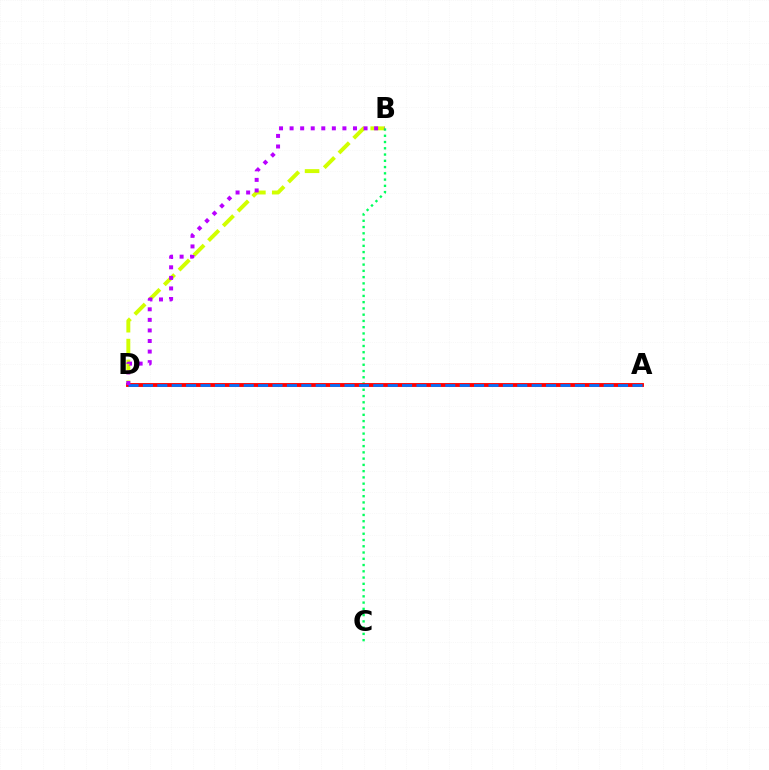{('B', 'D'): [{'color': '#d1ff00', 'line_style': 'dashed', 'thickness': 2.83}, {'color': '#b900ff', 'line_style': 'dotted', 'thickness': 2.87}], ('B', 'C'): [{'color': '#00ff5c', 'line_style': 'dotted', 'thickness': 1.7}], ('A', 'D'): [{'color': '#ff0000', 'line_style': 'solid', 'thickness': 2.79}, {'color': '#0074ff', 'line_style': 'dashed', 'thickness': 1.96}]}